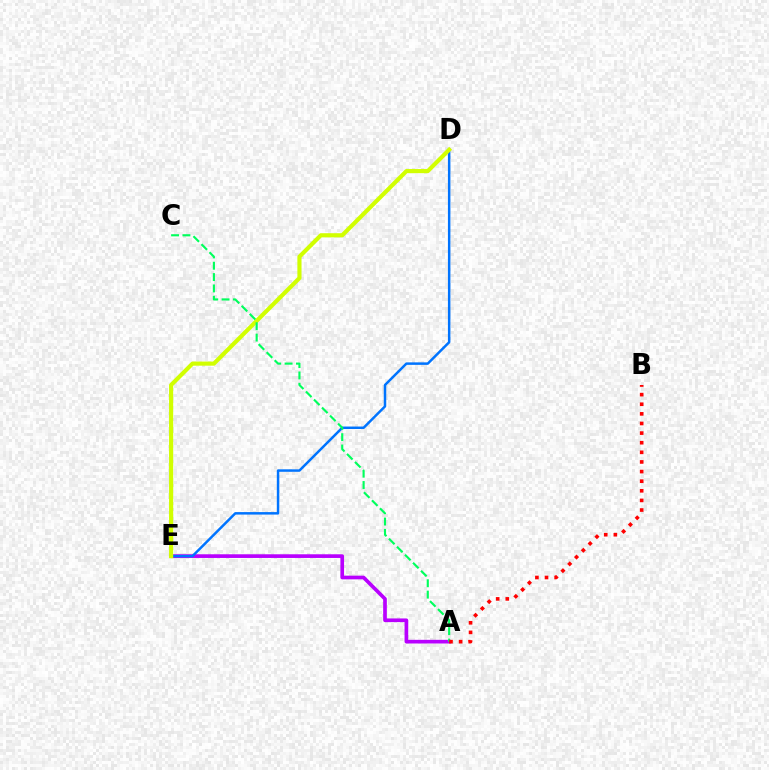{('A', 'E'): [{'color': '#b900ff', 'line_style': 'solid', 'thickness': 2.65}], ('D', 'E'): [{'color': '#0074ff', 'line_style': 'solid', 'thickness': 1.79}, {'color': '#d1ff00', 'line_style': 'solid', 'thickness': 2.98}], ('A', 'C'): [{'color': '#00ff5c', 'line_style': 'dashed', 'thickness': 1.54}], ('A', 'B'): [{'color': '#ff0000', 'line_style': 'dotted', 'thickness': 2.61}]}